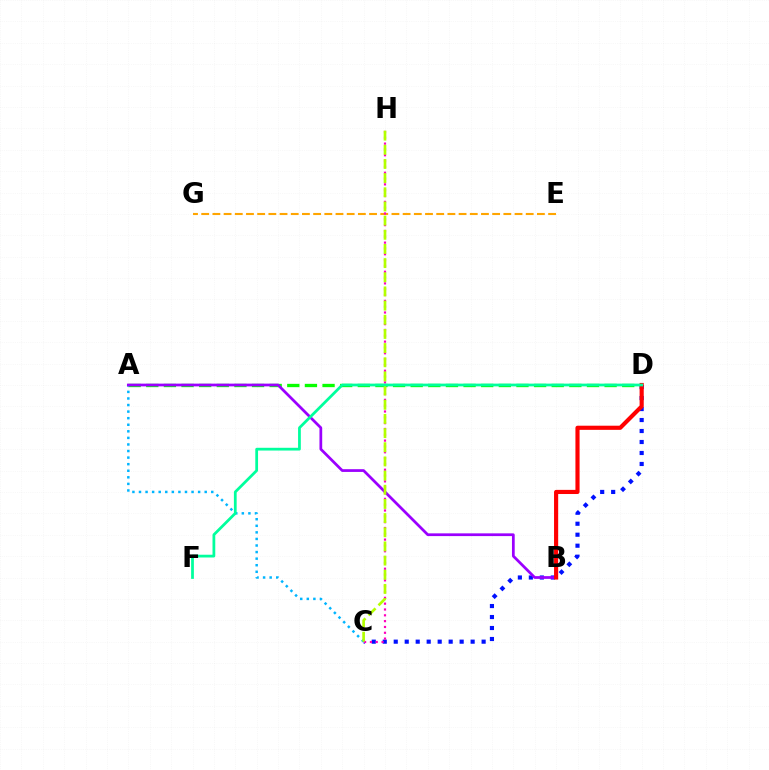{('E', 'G'): [{'color': '#ffa500', 'line_style': 'dashed', 'thickness': 1.52}], ('C', 'D'): [{'color': '#0010ff', 'line_style': 'dotted', 'thickness': 2.98}], ('A', 'D'): [{'color': '#08ff00', 'line_style': 'dashed', 'thickness': 2.39}], ('A', 'C'): [{'color': '#00b5ff', 'line_style': 'dotted', 'thickness': 1.79}], ('C', 'H'): [{'color': '#ff00bd', 'line_style': 'dotted', 'thickness': 1.58}, {'color': '#b3ff00', 'line_style': 'dashed', 'thickness': 1.92}], ('A', 'B'): [{'color': '#9b00ff', 'line_style': 'solid', 'thickness': 1.97}], ('B', 'D'): [{'color': '#ff0000', 'line_style': 'solid', 'thickness': 2.98}], ('D', 'F'): [{'color': '#00ff9d', 'line_style': 'solid', 'thickness': 1.99}]}